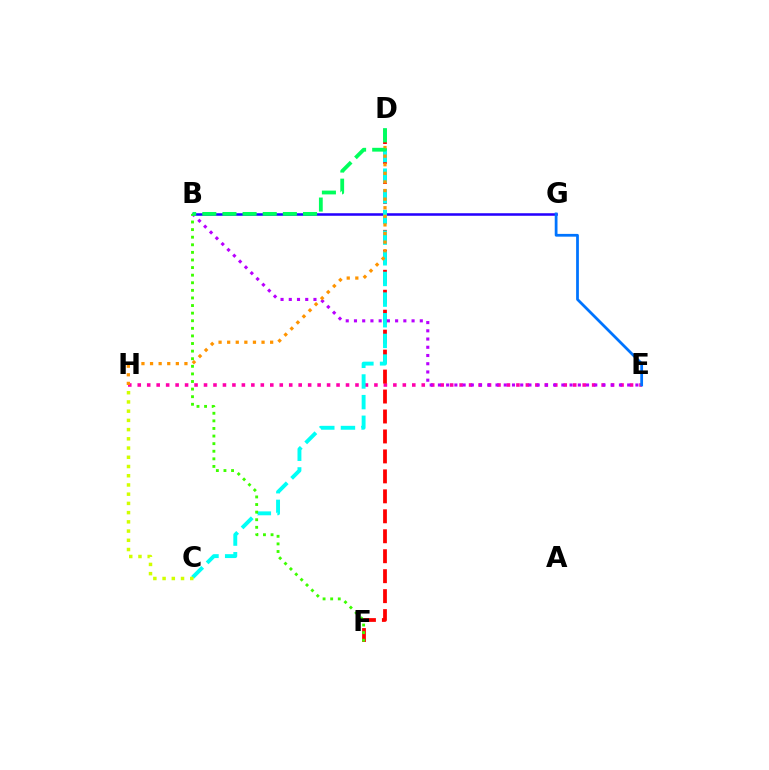{('E', 'H'): [{'color': '#ff00ac', 'line_style': 'dotted', 'thickness': 2.57}], ('B', 'G'): [{'color': '#2500ff', 'line_style': 'solid', 'thickness': 1.83}], ('D', 'F'): [{'color': '#ff0000', 'line_style': 'dashed', 'thickness': 2.71}], ('C', 'D'): [{'color': '#00fff6', 'line_style': 'dashed', 'thickness': 2.81}], ('B', 'E'): [{'color': '#b900ff', 'line_style': 'dotted', 'thickness': 2.24}], ('E', 'G'): [{'color': '#0074ff', 'line_style': 'solid', 'thickness': 1.99}], ('C', 'H'): [{'color': '#d1ff00', 'line_style': 'dotted', 'thickness': 2.51}], ('D', 'H'): [{'color': '#ff9400', 'line_style': 'dotted', 'thickness': 2.34}], ('B', 'F'): [{'color': '#3dff00', 'line_style': 'dotted', 'thickness': 2.06}], ('B', 'D'): [{'color': '#00ff5c', 'line_style': 'dashed', 'thickness': 2.74}]}